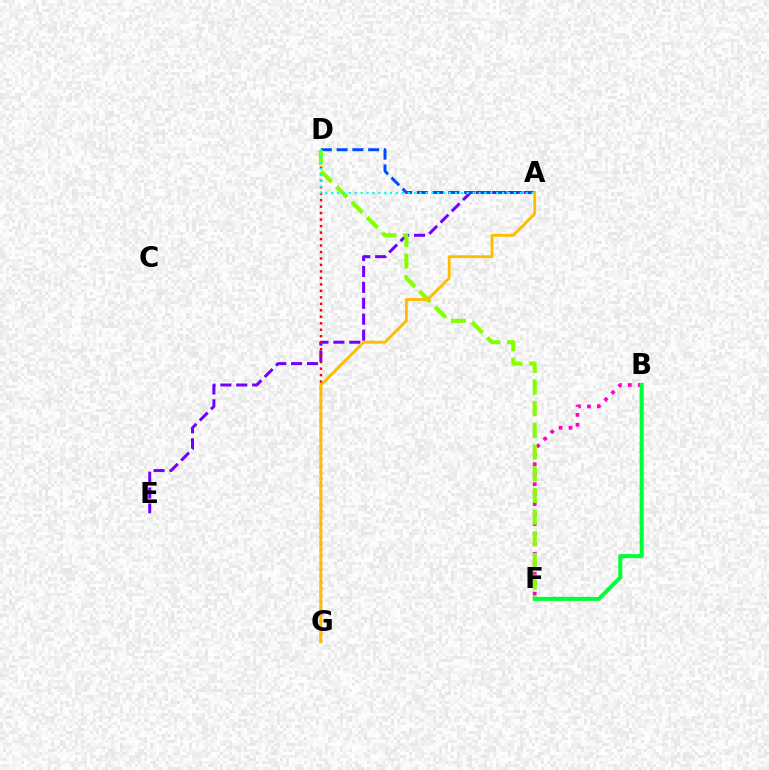{('A', 'E'): [{'color': '#7200ff', 'line_style': 'dashed', 'thickness': 2.16}], ('D', 'G'): [{'color': '#ff0000', 'line_style': 'dotted', 'thickness': 1.76}], ('A', 'D'): [{'color': '#004bff', 'line_style': 'dashed', 'thickness': 2.14}, {'color': '#00fff6', 'line_style': 'dotted', 'thickness': 1.6}], ('B', 'F'): [{'color': '#ff00cf', 'line_style': 'dotted', 'thickness': 2.7}, {'color': '#00ff39', 'line_style': 'solid', 'thickness': 2.9}], ('D', 'F'): [{'color': '#84ff00', 'line_style': 'dashed', 'thickness': 2.94}], ('A', 'G'): [{'color': '#ffbd00', 'line_style': 'solid', 'thickness': 2.05}]}